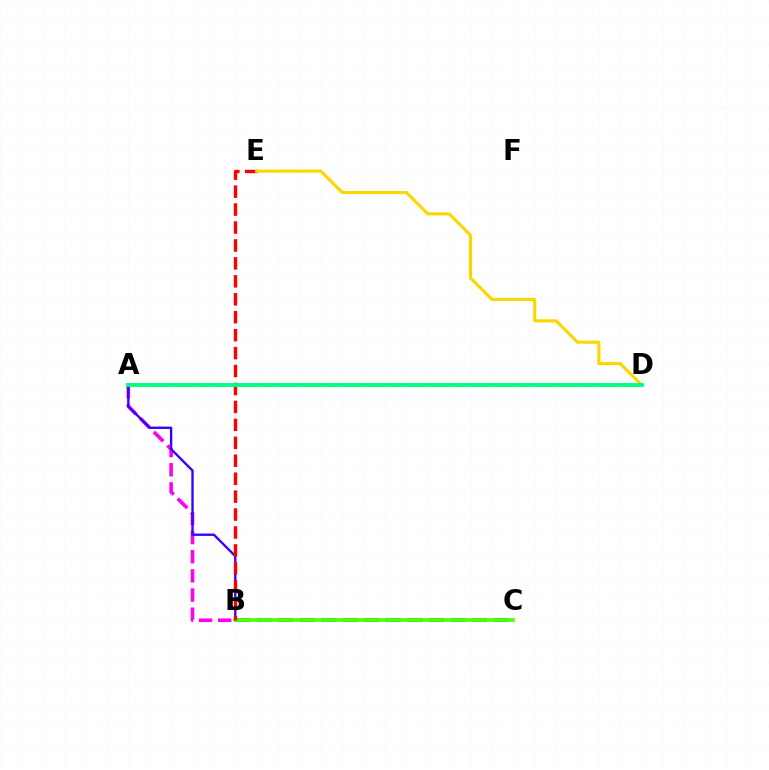{('A', 'B'): [{'color': '#ff00ed', 'line_style': 'dashed', 'thickness': 2.6}, {'color': '#3700ff', 'line_style': 'solid', 'thickness': 1.7}], ('B', 'C'): [{'color': '#009eff', 'line_style': 'dashed', 'thickness': 2.93}, {'color': '#4fff00', 'line_style': 'solid', 'thickness': 2.62}], ('B', 'E'): [{'color': '#ff0000', 'line_style': 'dashed', 'thickness': 2.44}], ('D', 'E'): [{'color': '#ffd500', 'line_style': 'solid', 'thickness': 2.25}], ('A', 'D'): [{'color': '#00ff86', 'line_style': 'solid', 'thickness': 2.81}]}